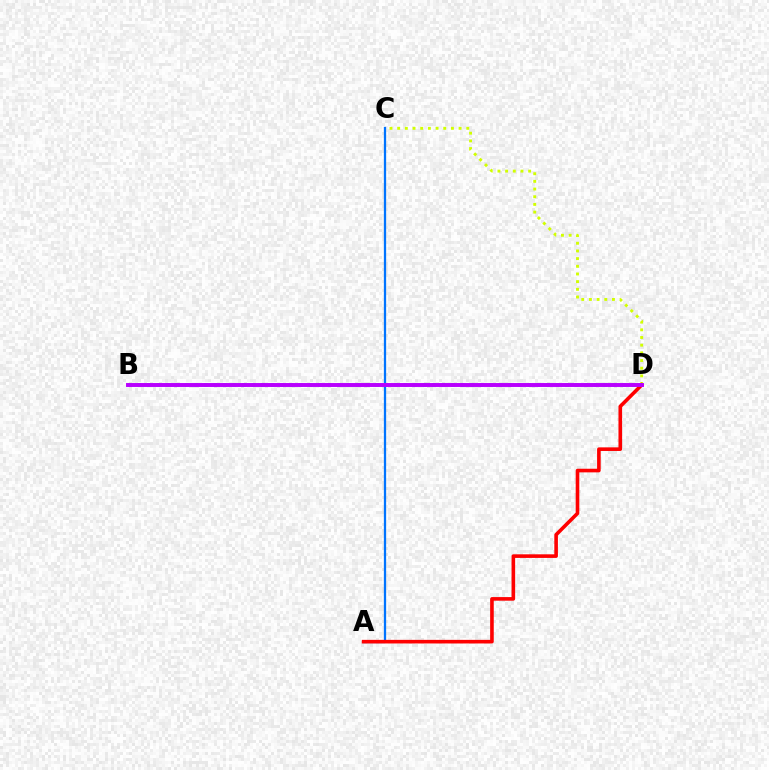{('A', 'C'): [{'color': '#0074ff', 'line_style': 'solid', 'thickness': 1.64}], ('C', 'D'): [{'color': '#d1ff00', 'line_style': 'dotted', 'thickness': 2.09}], ('A', 'D'): [{'color': '#ff0000', 'line_style': 'solid', 'thickness': 2.6}], ('B', 'D'): [{'color': '#00ff5c', 'line_style': 'dotted', 'thickness': 2.58}, {'color': '#b900ff', 'line_style': 'solid', 'thickness': 2.83}]}